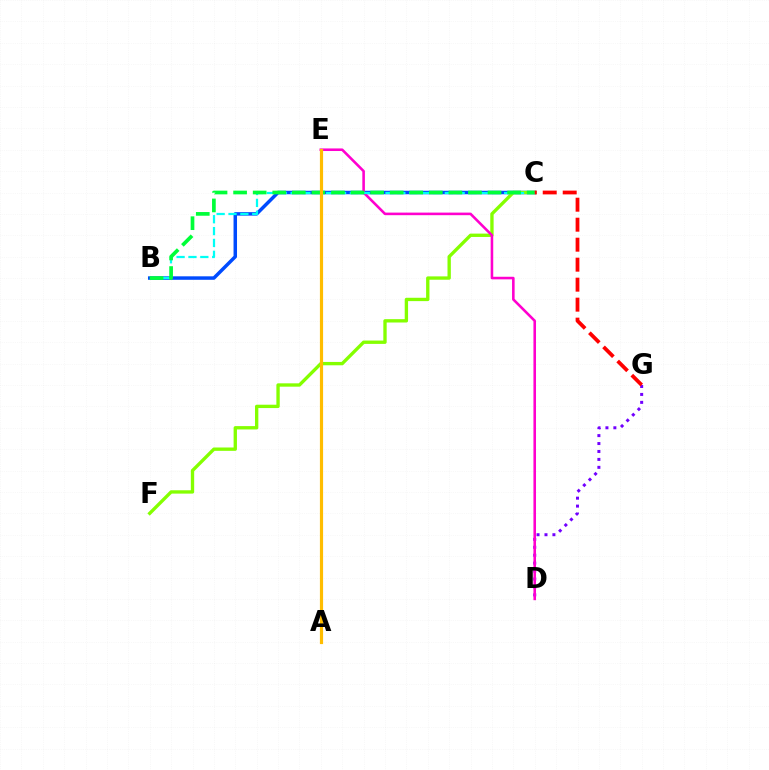{('B', 'C'): [{'color': '#004bff', 'line_style': 'solid', 'thickness': 2.51}, {'color': '#00fff6', 'line_style': 'dashed', 'thickness': 1.61}, {'color': '#00ff39', 'line_style': 'dashed', 'thickness': 2.66}], ('D', 'G'): [{'color': '#7200ff', 'line_style': 'dotted', 'thickness': 2.16}], ('C', 'F'): [{'color': '#84ff00', 'line_style': 'solid', 'thickness': 2.41}], ('D', 'E'): [{'color': '#ff00cf', 'line_style': 'solid', 'thickness': 1.86}], ('C', 'G'): [{'color': '#ff0000', 'line_style': 'dashed', 'thickness': 2.72}], ('A', 'E'): [{'color': '#ffbd00', 'line_style': 'solid', 'thickness': 2.29}]}